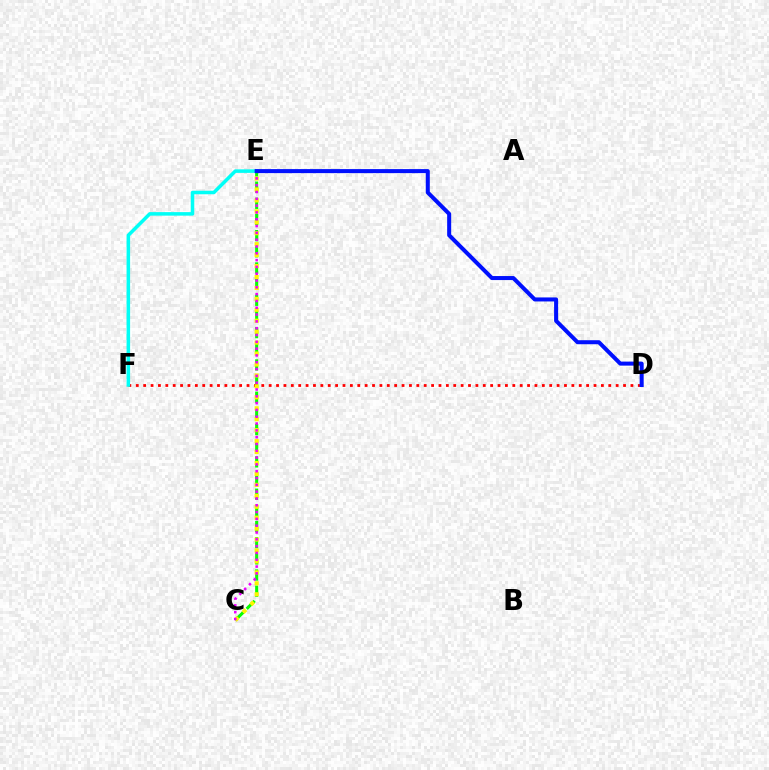{('C', 'E'): [{'color': '#08ff00', 'line_style': 'dashed', 'thickness': 2.2}, {'color': '#fcf500', 'line_style': 'dotted', 'thickness': 2.97}, {'color': '#ee00ff', 'line_style': 'dotted', 'thickness': 1.85}], ('D', 'F'): [{'color': '#ff0000', 'line_style': 'dotted', 'thickness': 2.01}], ('E', 'F'): [{'color': '#00fff6', 'line_style': 'solid', 'thickness': 2.54}], ('D', 'E'): [{'color': '#0010ff', 'line_style': 'solid', 'thickness': 2.9}]}